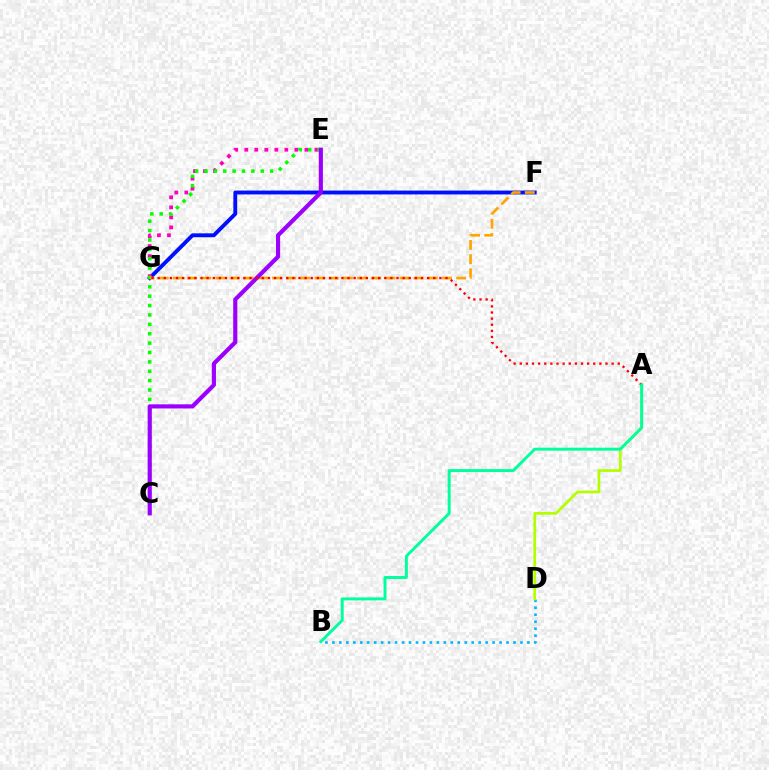{('B', 'D'): [{'color': '#00b5ff', 'line_style': 'dotted', 'thickness': 1.89}], ('F', 'G'): [{'color': '#0010ff', 'line_style': 'solid', 'thickness': 2.79}, {'color': '#ffa500', 'line_style': 'dashed', 'thickness': 1.92}], ('E', 'G'): [{'color': '#ff00bd', 'line_style': 'dotted', 'thickness': 2.72}], ('C', 'E'): [{'color': '#08ff00', 'line_style': 'dotted', 'thickness': 2.55}, {'color': '#9b00ff', 'line_style': 'solid', 'thickness': 2.99}], ('A', 'D'): [{'color': '#b3ff00', 'line_style': 'solid', 'thickness': 1.95}], ('A', 'G'): [{'color': '#ff0000', 'line_style': 'dotted', 'thickness': 1.66}], ('A', 'B'): [{'color': '#00ff9d', 'line_style': 'solid', 'thickness': 2.11}]}